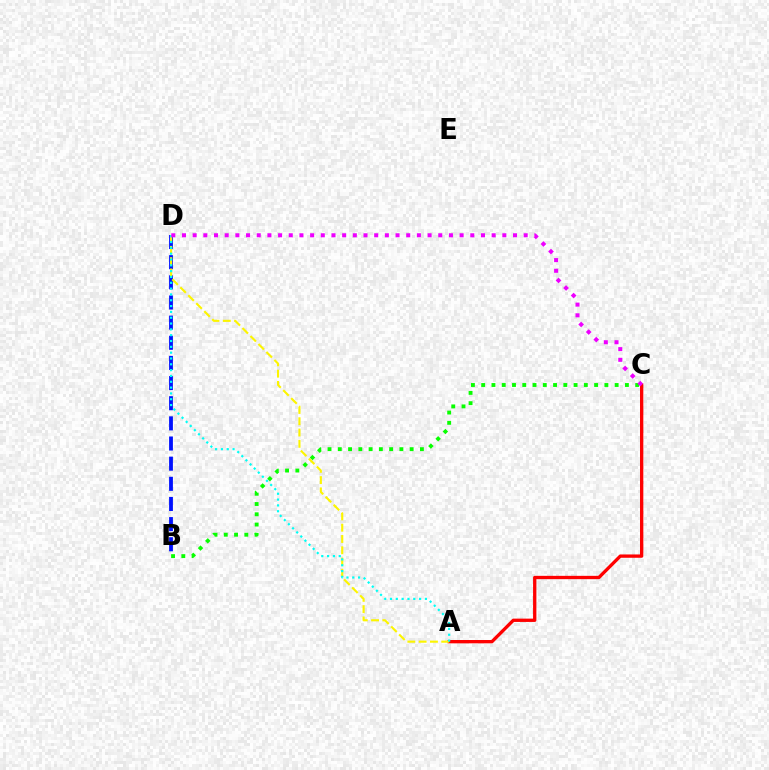{('A', 'C'): [{'color': '#ff0000', 'line_style': 'solid', 'thickness': 2.39}], ('B', 'C'): [{'color': '#08ff00', 'line_style': 'dotted', 'thickness': 2.79}], ('B', 'D'): [{'color': '#0010ff', 'line_style': 'dashed', 'thickness': 2.74}], ('A', 'D'): [{'color': '#fcf500', 'line_style': 'dashed', 'thickness': 1.53}, {'color': '#00fff6', 'line_style': 'dotted', 'thickness': 1.58}], ('C', 'D'): [{'color': '#ee00ff', 'line_style': 'dotted', 'thickness': 2.9}]}